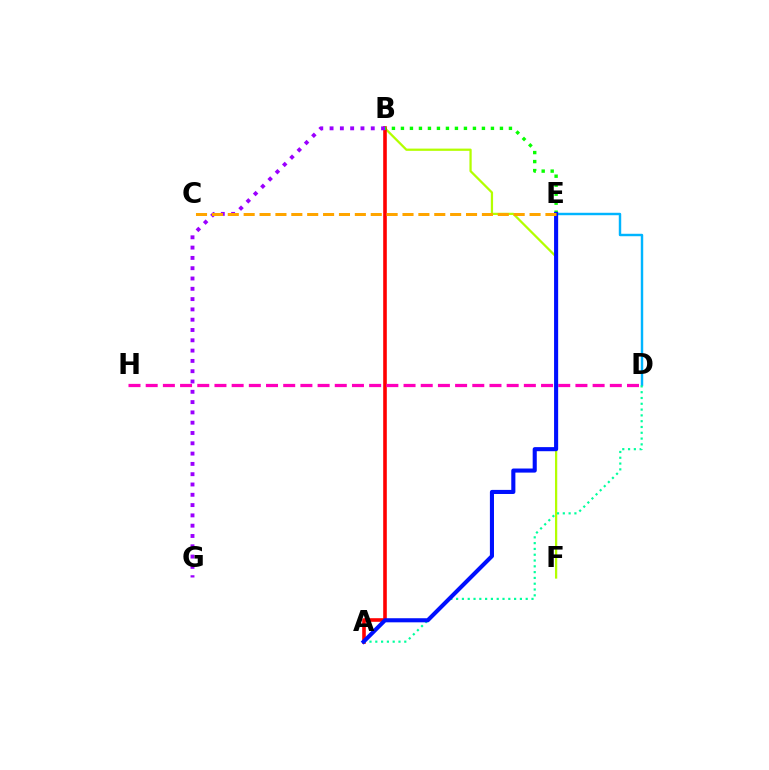{('D', 'E'): [{'color': '#00b5ff', 'line_style': 'solid', 'thickness': 1.76}], ('B', 'F'): [{'color': '#b3ff00', 'line_style': 'solid', 'thickness': 1.62}], ('A', 'B'): [{'color': '#ff0000', 'line_style': 'solid', 'thickness': 2.59}], ('D', 'H'): [{'color': '#ff00bd', 'line_style': 'dashed', 'thickness': 2.34}], ('A', 'D'): [{'color': '#00ff9d', 'line_style': 'dotted', 'thickness': 1.58}], ('B', 'E'): [{'color': '#08ff00', 'line_style': 'dotted', 'thickness': 2.45}], ('A', 'E'): [{'color': '#0010ff', 'line_style': 'solid', 'thickness': 2.94}], ('B', 'G'): [{'color': '#9b00ff', 'line_style': 'dotted', 'thickness': 2.8}], ('C', 'E'): [{'color': '#ffa500', 'line_style': 'dashed', 'thickness': 2.16}]}